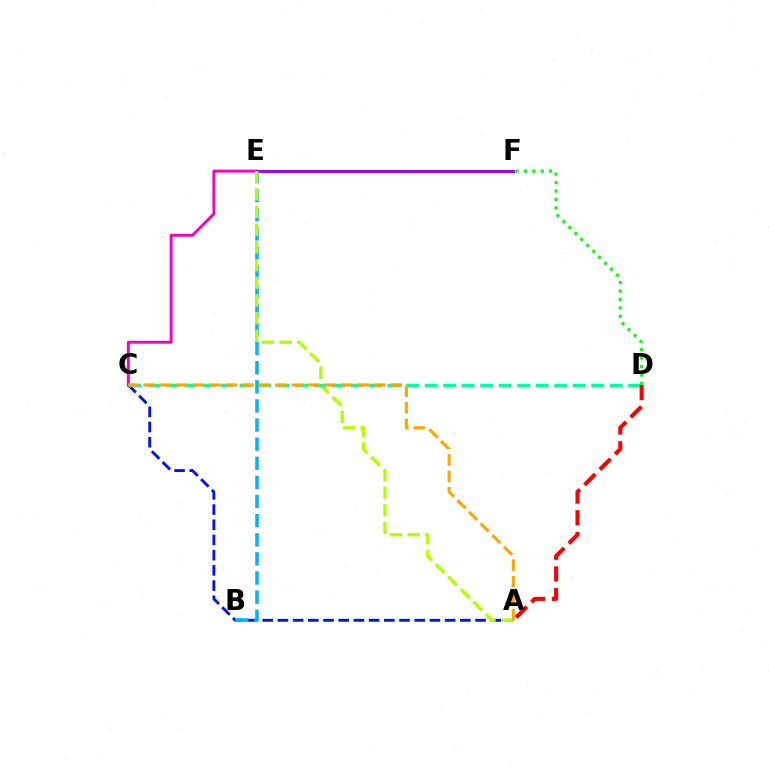{('C', 'E'): [{'color': '#ff00bd', 'line_style': 'solid', 'thickness': 2.13}], ('E', 'F'): [{'color': '#9b00ff', 'line_style': 'solid', 'thickness': 2.11}], ('A', 'C'): [{'color': '#0010ff', 'line_style': 'dashed', 'thickness': 2.07}, {'color': '#ffa500', 'line_style': 'dashed', 'thickness': 2.24}], ('D', 'F'): [{'color': '#08ff00', 'line_style': 'dotted', 'thickness': 2.29}], ('B', 'E'): [{'color': '#00b5ff', 'line_style': 'dashed', 'thickness': 2.6}], ('A', 'E'): [{'color': '#b3ff00', 'line_style': 'dashed', 'thickness': 2.4}], ('C', 'D'): [{'color': '#00ff9d', 'line_style': 'dashed', 'thickness': 2.51}], ('A', 'D'): [{'color': '#ff0000', 'line_style': 'dashed', 'thickness': 2.95}]}